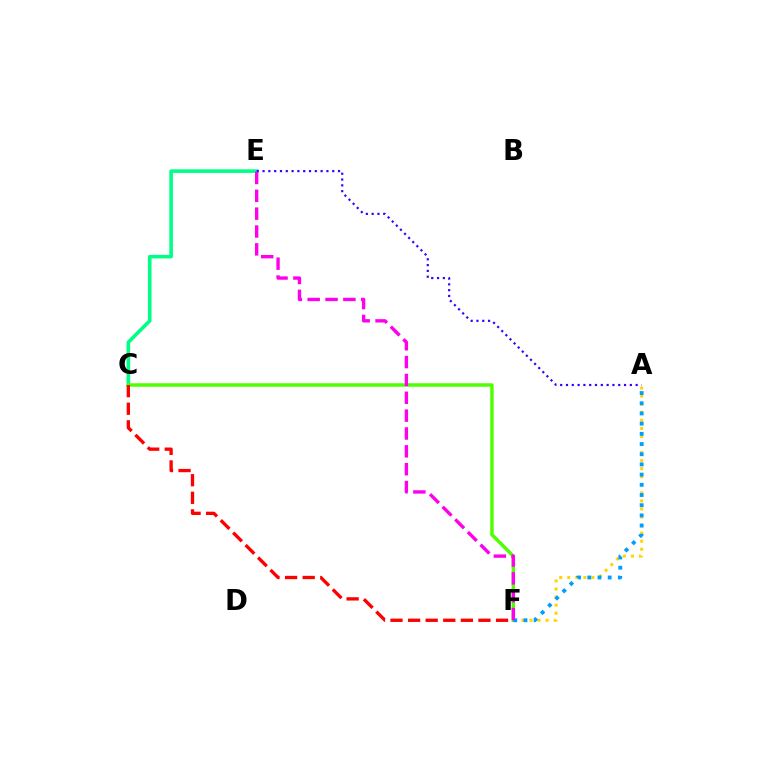{('C', 'E'): [{'color': '#00ff86', 'line_style': 'solid', 'thickness': 2.6}], ('A', 'F'): [{'color': '#ffd500', 'line_style': 'dotted', 'thickness': 2.19}, {'color': '#009eff', 'line_style': 'dotted', 'thickness': 2.77}], ('C', 'F'): [{'color': '#4fff00', 'line_style': 'solid', 'thickness': 2.48}, {'color': '#ff0000', 'line_style': 'dashed', 'thickness': 2.39}], ('A', 'E'): [{'color': '#3700ff', 'line_style': 'dotted', 'thickness': 1.58}], ('E', 'F'): [{'color': '#ff00ed', 'line_style': 'dashed', 'thickness': 2.43}]}